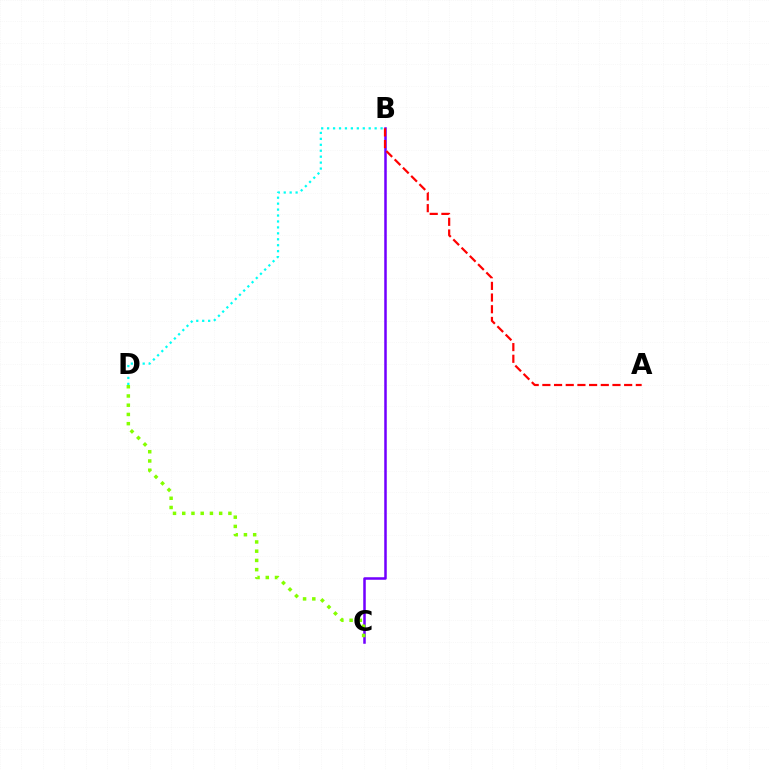{('B', 'C'): [{'color': '#7200ff', 'line_style': 'solid', 'thickness': 1.82}], ('C', 'D'): [{'color': '#84ff00', 'line_style': 'dotted', 'thickness': 2.51}], ('B', 'D'): [{'color': '#00fff6', 'line_style': 'dotted', 'thickness': 1.61}], ('A', 'B'): [{'color': '#ff0000', 'line_style': 'dashed', 'thickness': 1.59}]}